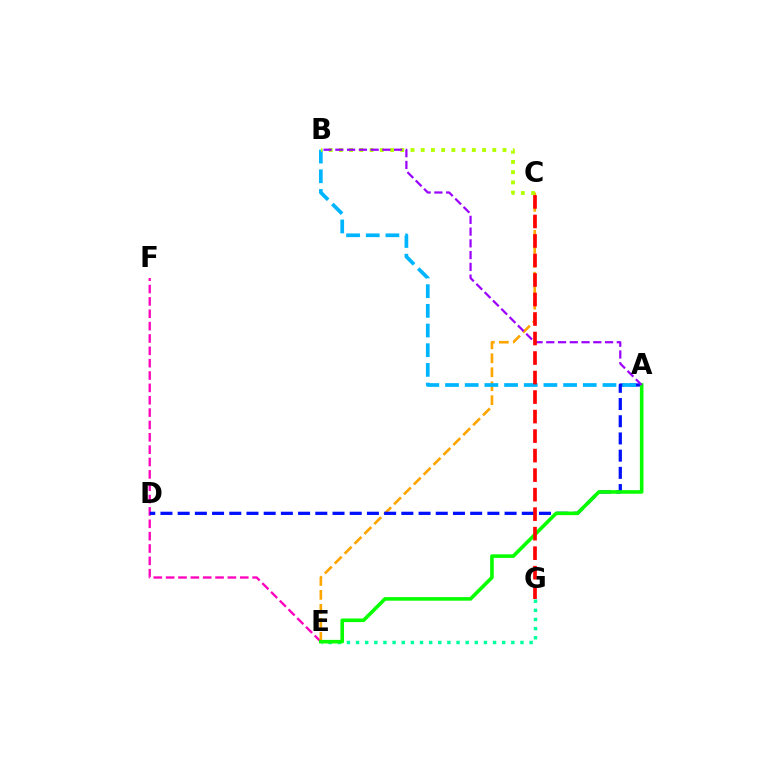{('E', 'G'): [{'color': '#00ff9d', 'line_style': 'dotted', 'thickness': 2.48}], ('E', 'F'): [{'color': '#ff00bd', 'line_style': 'dashed', 'thickness': 1.68}], ('C', 'E'): [{'color': '#ffa500', 'line_style': 'dashed', 'thickness': 1.9}], ('A', 'D'): [{'color': '#0010ff', 'line_style': 'dashed', 'thickness': 2.34}], ('A', 'B'): [{'color': '#00b5ff', 'line_style': 'dashed', 'thickness': 2.67}, {'color': '#9b00ff', 'line_style': 'dashed', 'thickness': 1.6}], ('A', 'E'): [{'color': '#08ff00', 'line_style': 'solid', 'thickness': 2.59}], ('B', 'C'): [{'color': '#b3ff00', 'line_style': 'dotted', 'thickness': 2.78}], ('C', 'G'): [{'color': '#ff0000', 'line_style': 'dashed', 'thickness': 2.65}]}